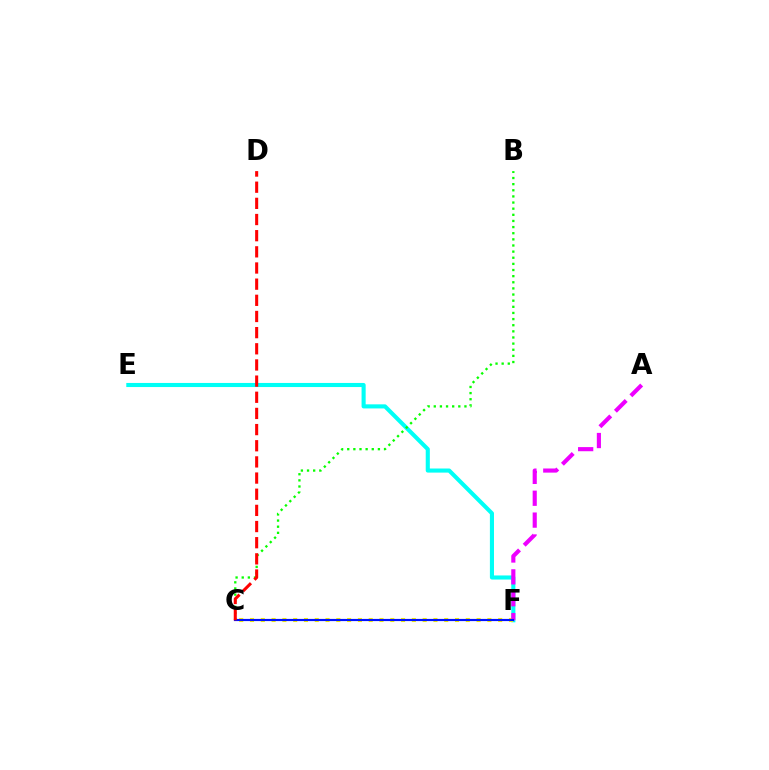{('E', 'F'): [{'color': '#00fff6', 'line_style': 'solid', 'thickness': 2.95}], ('C', 'F'): [{'color': '#fcf500', 'line_style': 'dotted', 'thickness': 2.93}, {'color': '#0010ff', 'line_style': 'solid', 'thickness': 1.57}], ('B', 'C'): [{'color': '#08ff00', 'line_style': 'dotted', 'thickness': 1.67}], ('A', 'F'): [{'color': '#ee00ff', 'line_style': 'dashed', 'thickness': 2.97}], ('C', 'D'): [{'color': '#ff0000', 'line_style': 'dashed', 'thickness': 2.2}]}